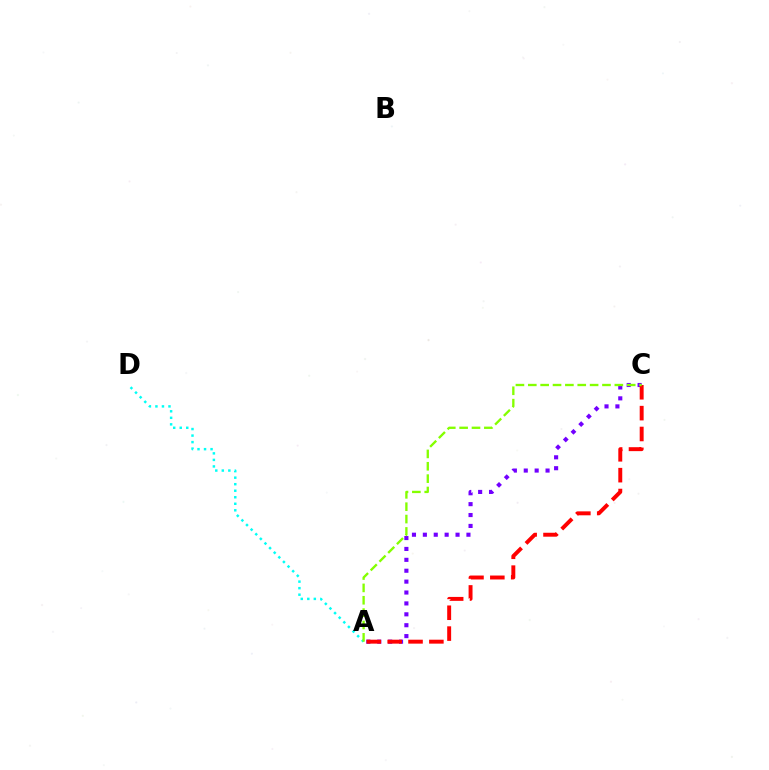{('A', 'D'): [{'color': '#00fff6', 'line_style': 'dotted', 'thickness': 1.77}], ('A', 'C'): [{'color': '#7200ff', 'line_style': 'dotted', 'thickness': 2.96}, {'color': '#ff0000', 'line_style': 'dashed', 'thickness': 2.83}, {'color': '#84ff00', 'line_style': 'dashed', 'thickness': 1.68}]}